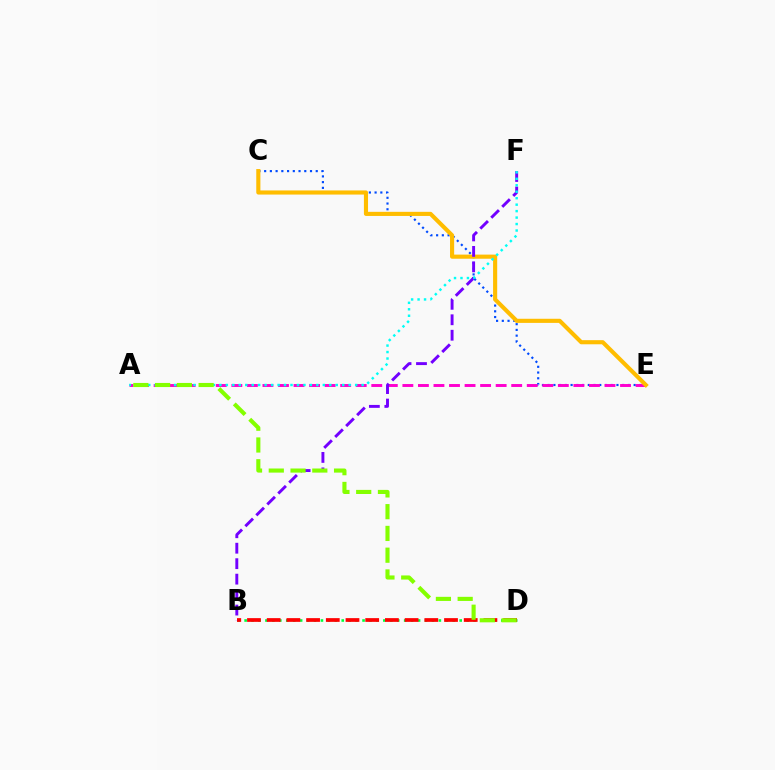{('C', 'E'): [{'color': '#004bff', 'line_style': 'dotted', 'thickness': 1.56}, {'color': '#ffbd00', 'line_style': 'solid', 'thickness': 2.97}], ('A', 'E'): [{'color': '#ff00cf', 'line_style': 'dashed', 'thickness': 2.11}], ('B', 'D'): [{'color': '#00ff39', 'line_style': 'dotted', 'thickness': 1.88}, {'color': '#ff0000', 'line_style': 'dashed', 'thickness': 2.68}], ('B', 'F'): [{'color': '#7200ff', 'line_style': 'dashed', 'thickness': 2.1}], ('A', 'F'): [{'color': '#00fff6', 'line_style': 'dotted', 'thickness': 1.76}], ('A', 'D'): [{'color': '#84ff00', 'line_style': 'dashed', 'thickness': 2.96}]}